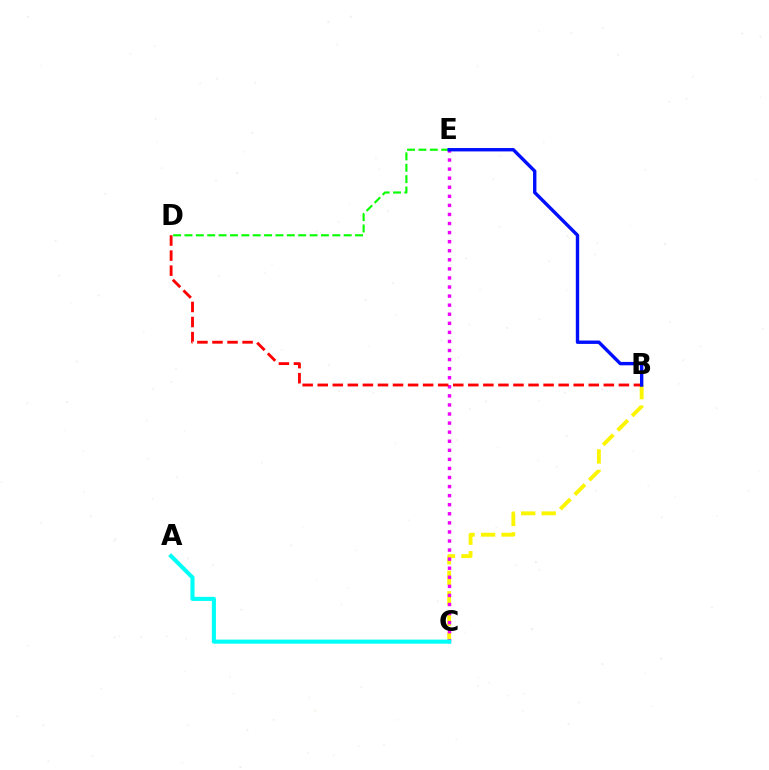{('D', 'E'): [{'color': '#08ff00', 'line_style': 'dashed', 'thickness': 1.54}], ('B', 'C'): [{'color': '#fcf500', 'line_style': 'dashed', 'thickness': 2.79}], ('C', 'E'): [{'color': '#ee00ff', 'line_style': 'dotted', 'thickness': 2.46}], ('B', 'D'): [{'color': '#ff0000', 'line_style': 'dashed', 'thickness': 2.05}], ('A', 'C'): [{'color': '#00fff6', 'line_style': 'solid', 'thickness': 2.95}], ('B', 'E'): [{'color': '#0010ff', 'line_style': 'solid', 'thickness': 2.44}]}